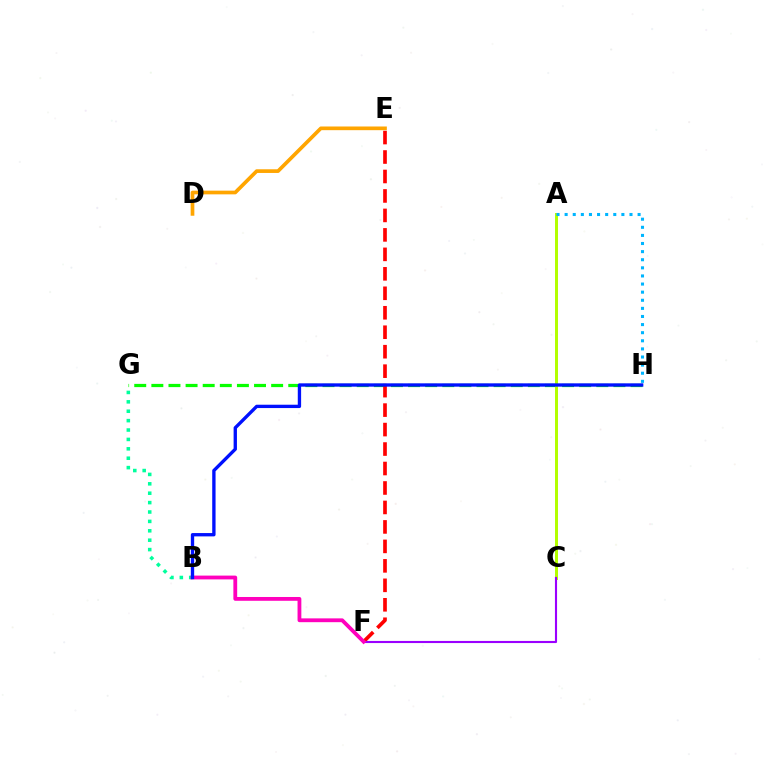{('G', 'H'): [{'color': '#08ff00', 'line_style': 'dashed', 'thickness': 2.32}], ('A', 'C'): [{'color': '#b3ff00', 'line_style': 'solid', 'thickness': 2.14}], ('E', 'F'): [{'color': '#ff0000', 'line_style': 'dashed', 'thickness': 2.64}], ('C', 'F'): [{'color': '#9b00ff', 'line_style': 'solid', 'thickness': 1.52}], ('B', 'G'): [{'color': '#00ff9d', 'line_style': 'dotted', 'thickness': 2.55}], ('D', 'E'): [{'color': '#ffa500', 'line_style': 'solid', 'thickness': 2.65}], ('B', 'F'): [{'color': '#ff00bd', 'line_style': 'solid', 'thickness': 2.74}], ('A', 'H'): [{'color': '#00b5ff', 'line_style': 'dotted', 'thickness': 2.2}], ('B', 'H'): [{'color': '#0010ff', 'line_style': 'solid', 'thickness': 2.4}]}